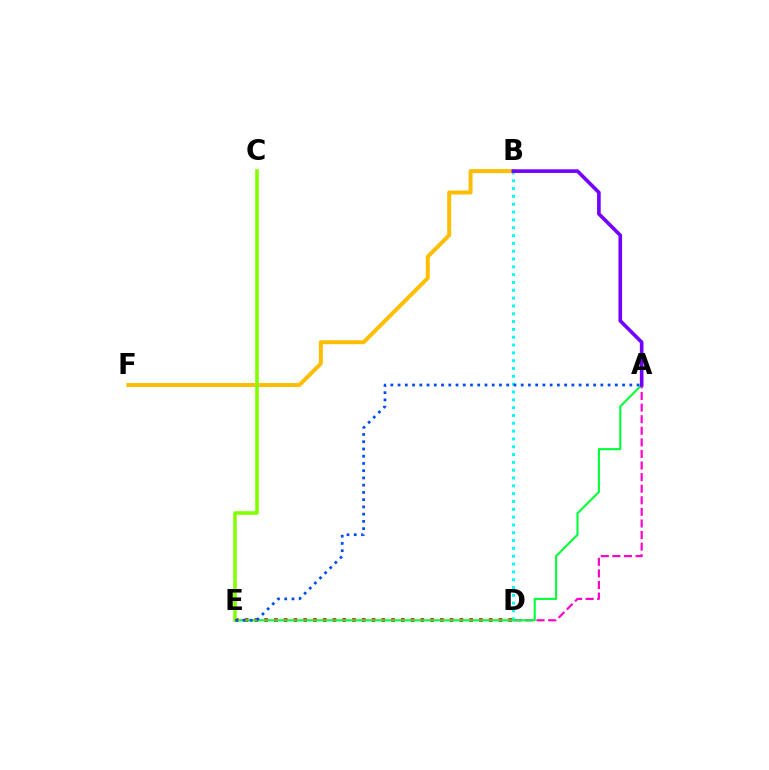{('A', 'D'): [{'color': '#ff00cf', 'line_style': 'dashed', 'thickness': 1.57}], ('D', 'E'): [{'color': '#ff0000', 'line_style': 'dotted', 'thickness': 2.65}], ('B', 'D'): [{'color': '#00fff6', 'line_style': 'dotted', 'thickness': 2.13}], ('A', 'E'): [{'color': '#00ff39', 'line_style': 'solid', 'thickness': 1.51}, {'color': '#004bff', 'line_style': 'dotted', 'thickness': 1.97}], ('B', 'F'): [{'color': '#ffbd00', 'line_style': 'solid', 'thickness': 2.86}], ('A', 'B'): [{'color': '#7200ff', 'line_style': 'solid', 'thickness': 2.6}], ('C', 'E'): [{'color': '#84ff00', 'line_style': 'solid', 'thickness': 2.58}]}